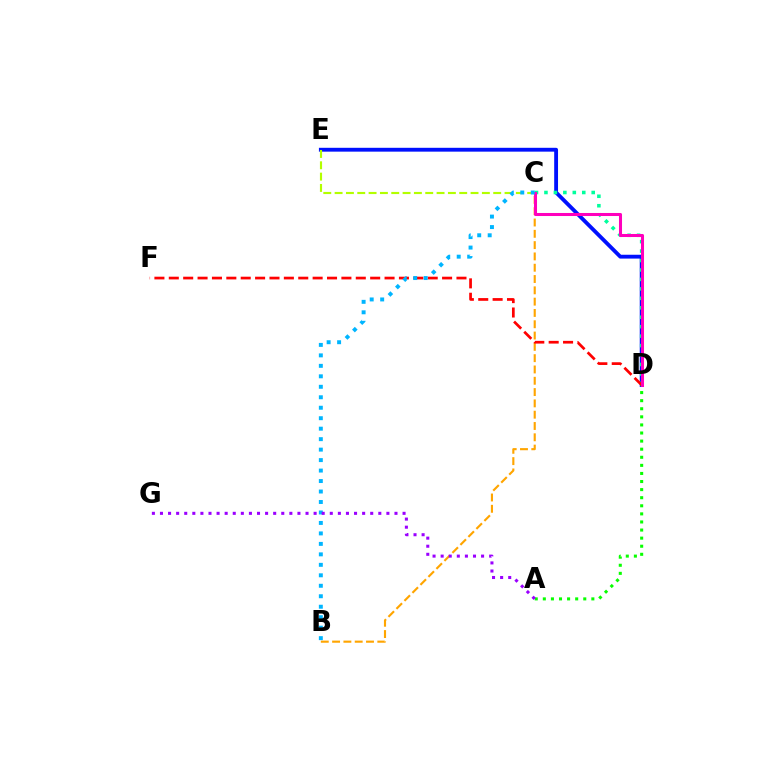{('D', 'E'): [{'color': '#0010ff', 'line_style': 'solid', 'thickness': 2.77}], ('A', 'D'): [{'color': '#08ff00', 'line_style': 'dotted', 'thickness': 2.2}], ('C', 'D'): [{'color': '#00ff9d', 'line_style': 'dotted', 'thickness': 2.57}, {'color': '#ff00bd', 'line_style': 'solid', 'thickness': 2.19}], ('B', 'C'): [{'color': '#ffa500', 'line_style': 'dashed', 'thickness': 1.54}, {'color': '#00b5ff', 'line_style': 'dotted', 'thickness': 2.85}], ('C', 'E'): [{'color': '#b3ff00', 'line_style': 'dashed', 'thickness': 1.54}], ('D', 'F'): [{'color': '#ff0000', 'line_style': 'dashed', 'thickness': 1.95}], ('A', 'G'): [{'color': '#9b00ff', 'line_style': 'dotted', 'thickness': 2.2}]}